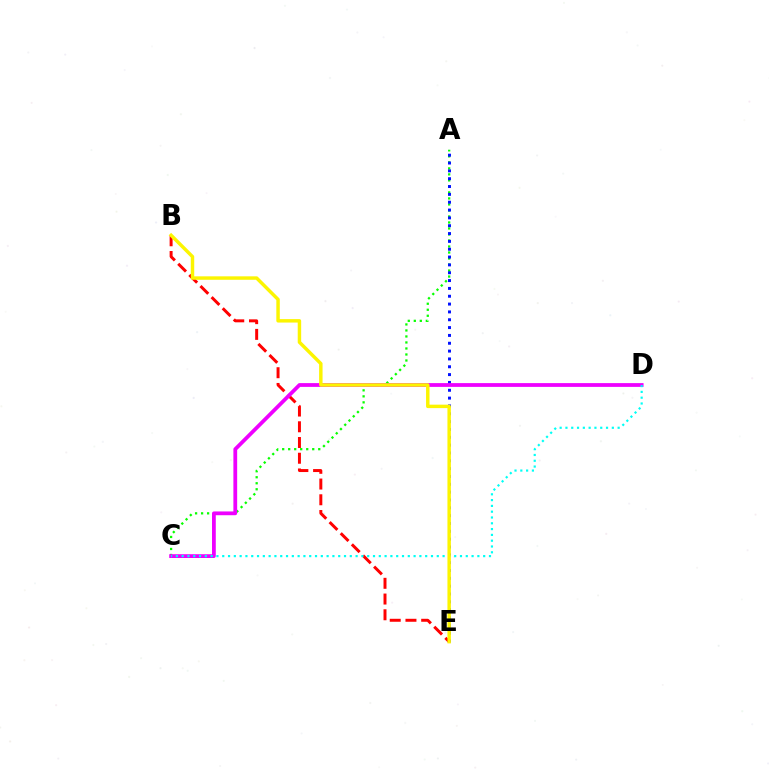{('A', 'C'): [{'color': '#08ff00', 'line_style': 'dotted', 'thickness': 1.63}], ('A', 'E'): [{'color': '#0010ff', 'line_style': 'dotted', 'thickness': 2.13}], ('B', 'E'): [{'color': '#ff0000', 'line_style': 'dashed', 'thickness': 2.14}, {'color': '#fcf500', 'line_style': 'solid', 'thickness': 2.48}], ('C', 'D'): [{'color': '#ee00ff', 'line_style': 'solid', 'thickness': 2.72}, {'color': '#00fff6', 'line_style': 'dotted', 'thickness': 1.58}]}